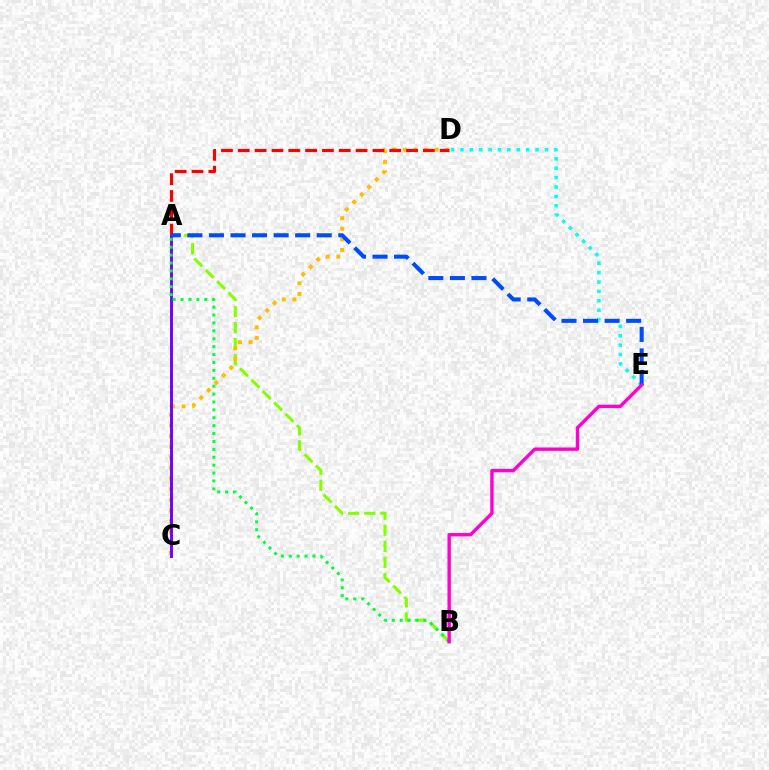{('A', 'B'): [{'color': '#84ff00', 'line_style': 'dashed', 'thickness': 2.19}, {'color': '#00ff39', 'line_style': 'dotted', 'thickness': 2.15}], ('C', 'D'): [{'color': '#ffbd00', 'line_style': 'dotted', 'thickness': 2.88}], ('A', 'C'): [{'color': '#7200ff', 'line_style': 'solid', 'thickness': 2.1}], ('A', 'D'): [{'color': '#ff0000', 'line_style': 'dashed', 'thickness': 2.29}], ('D', 'E'): [{'color': '#00fff6', 'line_style': 'dotted', 'thickness': 2.55}], ('A', 'E'): [{'color': '#004bff', 'line_style': 'dashed', 'thickness': 2.93}], ('B', 'E'): [{'color': '#ff00cf', 'line_style': 'solid', 'thickness': 2.44}]}